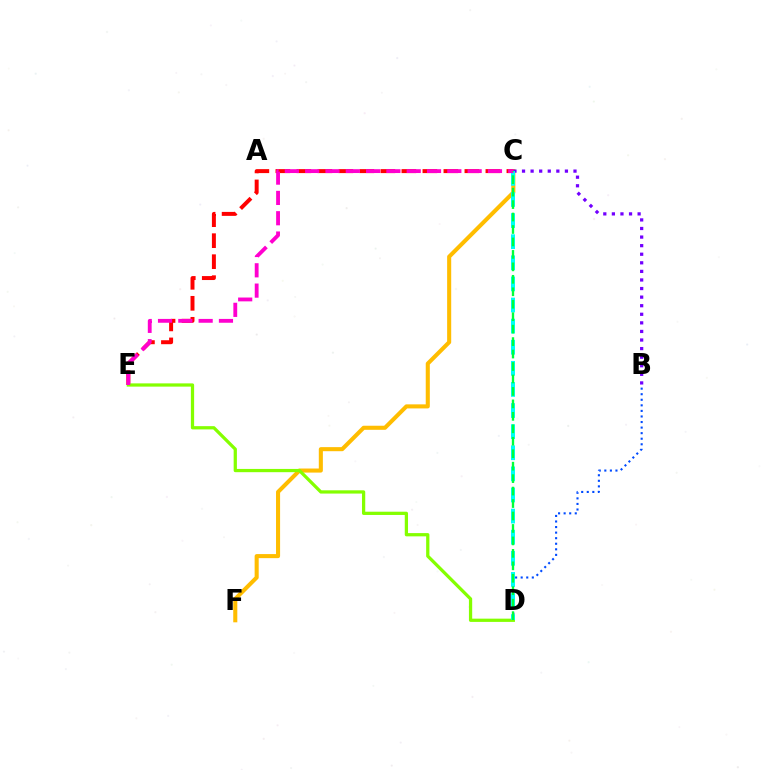{('C', 'F'): [{'color': '#ffbd00', 'line_style': 'solid', 'thickness': 2.93}], ('C', 'E'): [{'color': '#ff0000', 'line_style': 'dashed', 'thickness': 2.85}, {'color': '#ff00cf', 'line_style': 'dashed', 'thickness': 2.76}], ('B', 'C'): [{'color': '#7200ff', 'line_style': 'dotted', 'thickness': 2.33}], ('B', 'D'): [{'color': '#004bff', 'line_style': 'dotted', 'thickness': 1.51}], ('D', 'E'): [{'color': '#84ff00', 'line_style': 'solid', 'thickness': 2.34}], ('C', 'D'): [{'color': '#00fff6', 'line_style': 'dashed', 'thickness': 2.87}, {'color': '#00ff39', 'line_style': 'dashed', 'thickness': 1.69}]}